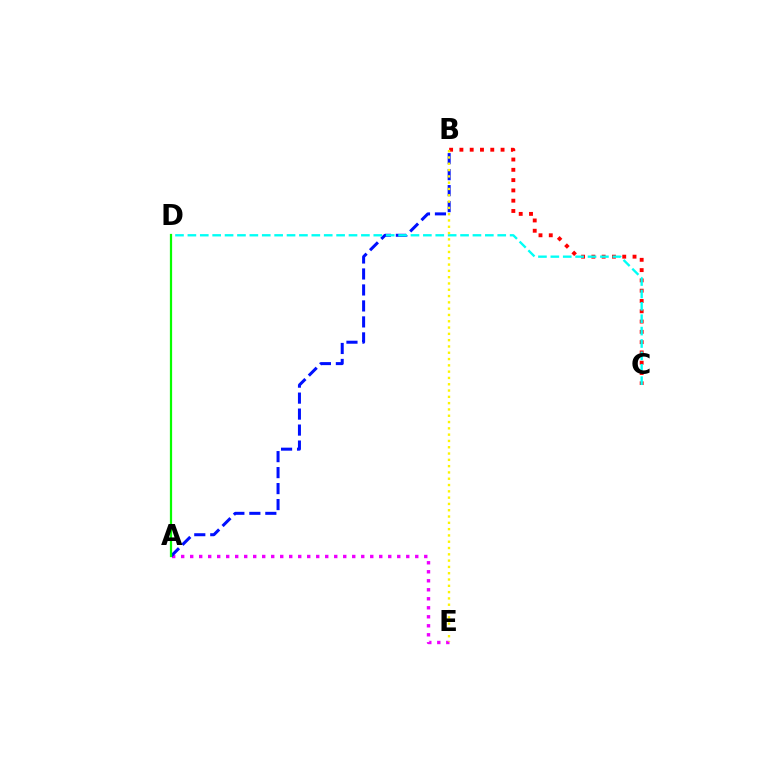{('B', 'C'): [{'color': '#ff0000', 'line_style': 'dotted', 'thickness': 2.8}], ('A', 'E'): [{'color': '#ee00ff', 'line_style': 'dotted', 'thickness': 2.45}], ('A', 'B'): [{'color': '#0010ff', 'line_style': 'dashed', 'thickness': 2.17}], ('C', 'D'): [{'color': '#00fff6', 'line_style': 'dashed', 'thickness': 1.68}], ('A', 'D'): [{'color': '#08ff00', 'line_style': 'solid', 'thickness': 1.61}], ('B', 'E'): [{'color': '#fcf500', 'line_style': 'dotted', 'thickness': 1.71}]}